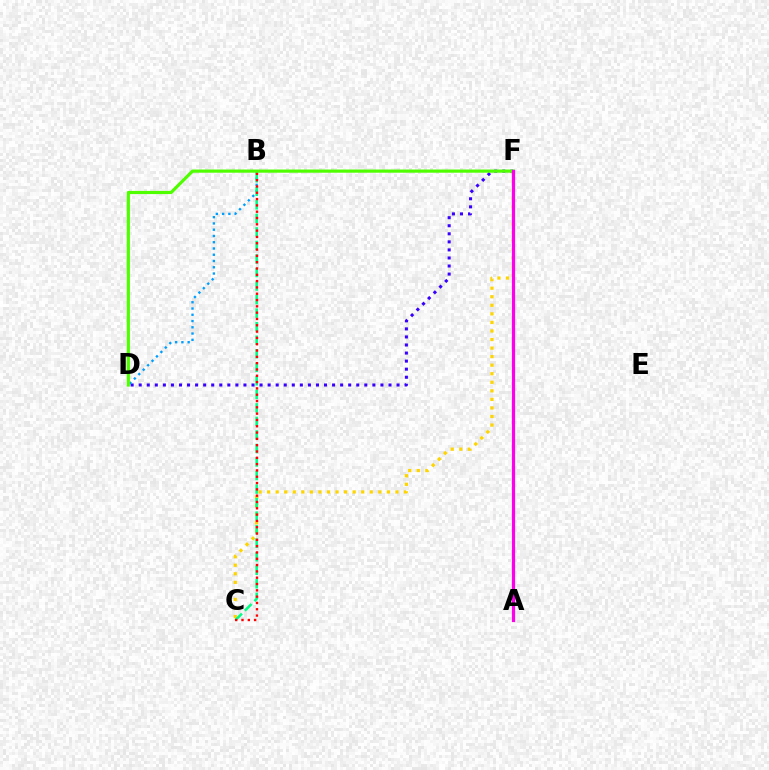{('D', 'F'): [{'color': '#3700ff', 'line_style': 'dotted', 'thickness': 2.19}, {'color': '#4fff00', 'line_style': 'solid', 'thickness': 2.29}], ('C', 'F'): [{'color': '#ffd500', 'line_style': 'dotted', 'thickness': 2.32}], ('B', 'D'): [{'color': '#009eff', 'line_style': 'dotted', 'thickness': 1.7}], ('B', 'C'): [{'color': '#00ff86', 'line_style': 'dashed', 'thickness': 1.84}, {'color': '#ff0000', 'line_style': 'dotted', 'thickness': 1.71}], ('A', 'F'): [{'color': '#ff00ed', 'line_style': 'solid', 'thickness': 2.3}]}